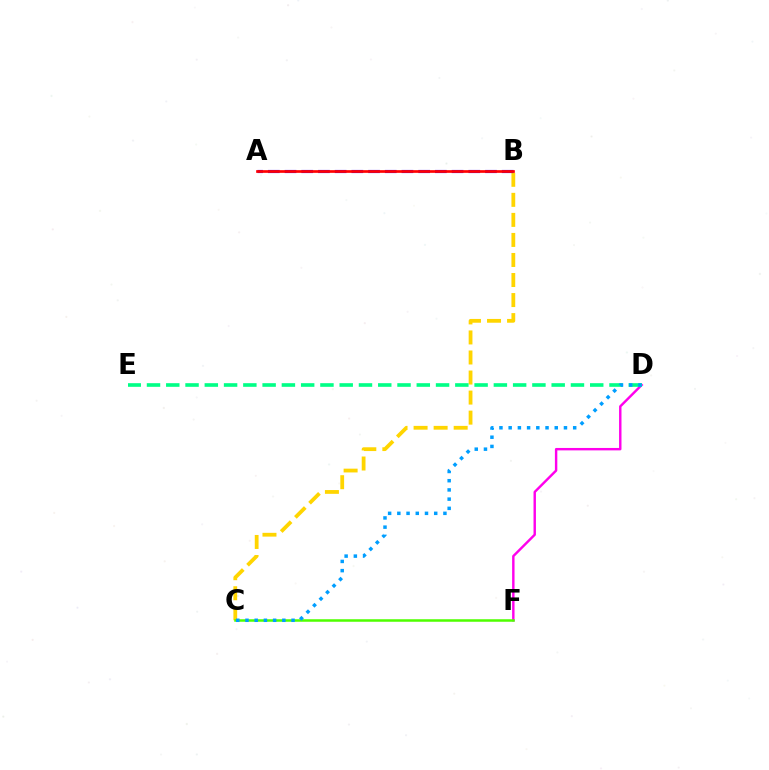{('D', 'F'): [{'color': '#ff00ed', 'line_style': 'solid', 'thickness': 1.74}], ('B', 'C'): [{'color': '#ffd500', 'line_style': 'dashed', 'thickness': 2.72}], ('C', 'F'): [{'color': '#4fff00', 'line_style': 'solid', 'thickness': 1.81}], ('D', 'E'): [{'color': '#00ff86', 'line_style': 'dashed', 'thickness': 2.62}], ('C', 'D'): [{'color': '#009eff', 'line_style': 'dotted', 'thickness': 2.5}], ('A', 'B'): [{'color': '#3700ff', 'line_style': 'dashed', 'thickness': 2.27}, {'color': '#ff0000', 'line_style': 'solid', 'thickness': 1.93}]}